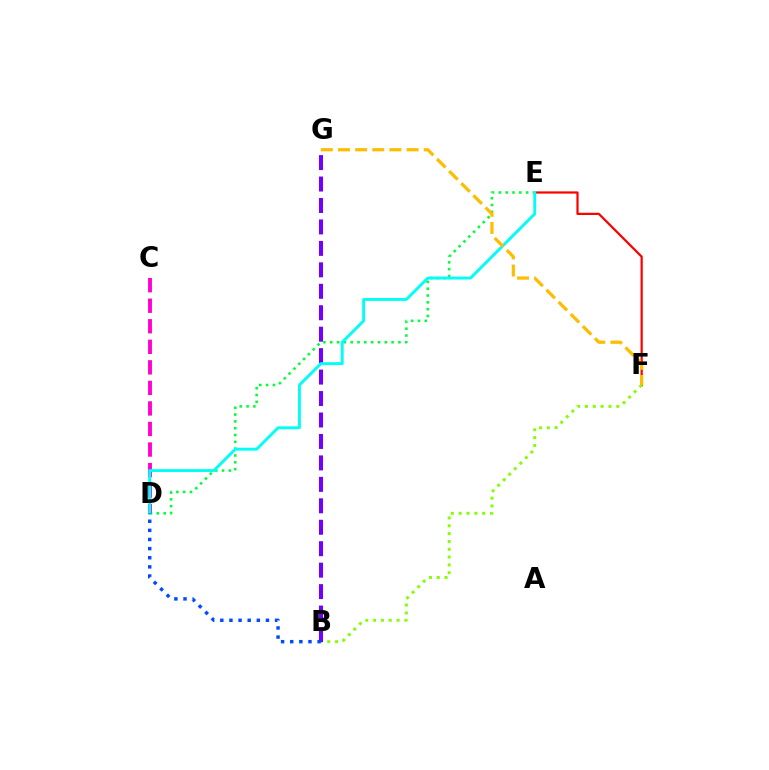{('E', 'F'): [{'color': '#ff0000', 'line_style': 'solid', 'thickness': 1.61}], ('D', 'E'): [{'color': '#00ff39', 'line_style': 'dotted', 'thickness': 1.85}, {'color': '#00fff6', 'line_style': 'solid', 'thickness': 2.09}], ('B', 'F'): [{'color': '#84ff00', 'line_style': 'dotted', 'thickness': 2.13}], ('B', 'G'): [{'color': '#7200ff', 'line_style': 'dashed', 'thickness': 2.91}], ('C', 'D'): [{'color': '#ff00cf', 'line_style': 'dashed', 'thickness': 2.79}], ('F', 'G'): [{'color': '#ffbd00', 'line_style': 'dashed', 'thickness': 2.33}], ('B', 'D'): [{'color': '#004bff', 'line_style': 'dotted', 'thickness': 2.48}]}